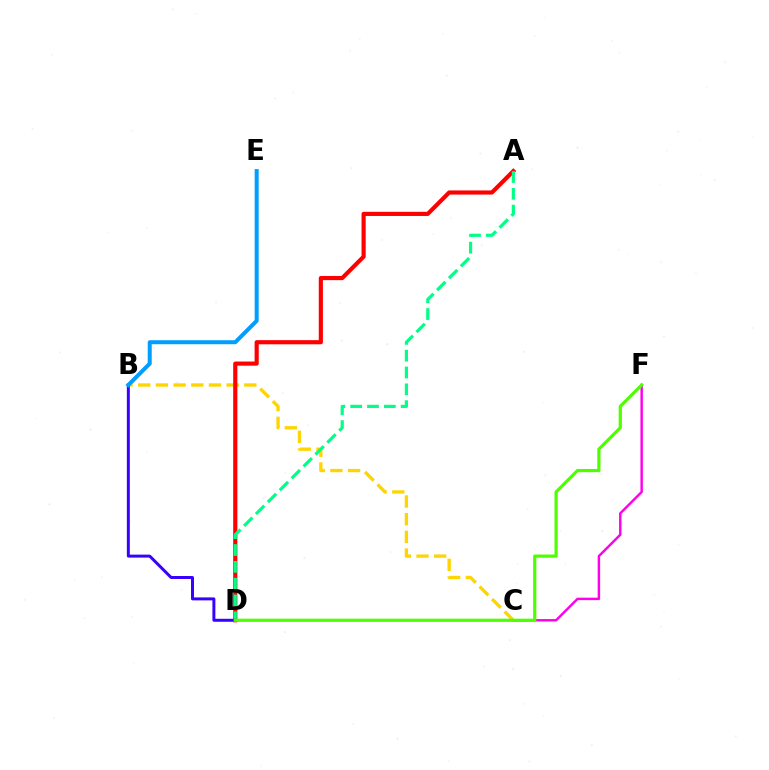{('B', 'C'): [{'color': '#ffd500', 'line_style': 'dashed', 'thickness': 2.4}], ('A', 'D'): [{'color': '#ff0000', 'line_style': 'solid', 'thickness': 2.99}, {'color': '#00ff86', 'line_style': 'dashed', 'thickness': 2.29}], ('B', 'D'): [{'color': '#3700ff', 'line_style': 'solid', 'thickness': 2.14}], ('B', 'E'): [{'color': '#009eff', 'line_style': 'solid', 'thickness': 2.88}], ('C', 'F'): [{'color': '#ff00ed', 'line_style': 'solid', 'thickness': 1.76}], ('D', 'F'): [{'color': '#4fff00', 'line_style': 'solid', 'thickness': 2.31}]}